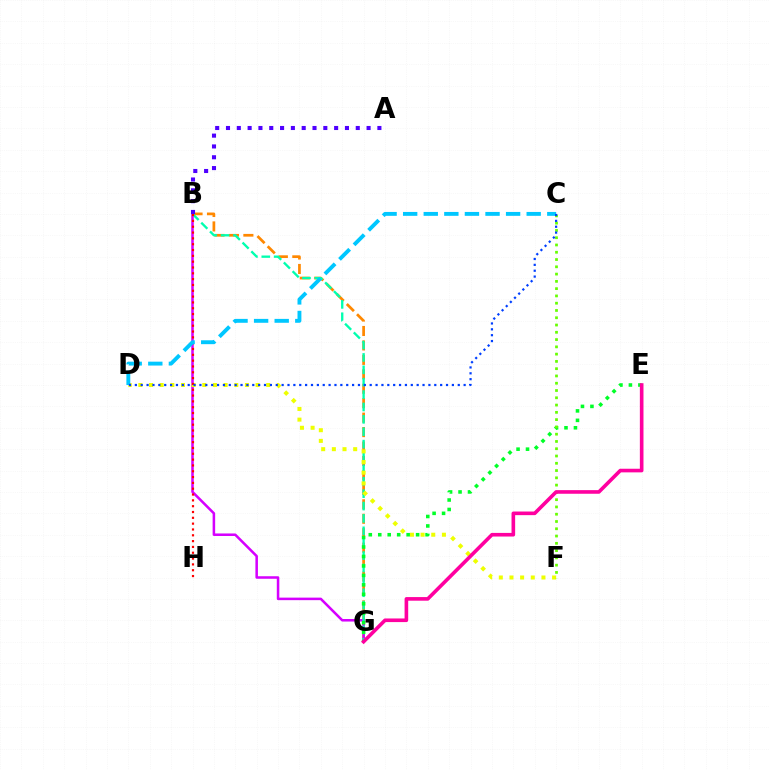{('B', 'G'): [{'color': '#ff8800', 'line_style': 'dashed', 'thickness': 1.96}, {'color': '#d600ff', 'line_style': 'solid', 'thickness': 1.82}, {'color': '#00ffaf', 'line_style': 'dashed', 'thickness': 1.68}], ('D', 'F'): [{'color': '#eeff00', 'line_style': 'dotted', 'thickness': 2.9}], ('A', 'B'): [{'color': '#4f00ff', 'line_style': 'dotted', 'thickness': 2.94}], ('E', 'G'): [{'color': '#00ff27', 'line_style': 'dotted', 'thickness': 2.57}, {'color': '#ff00a0', 'line_style': 'solid', 'thickness': 2.61}], ('C', 'F'): [{'color': '#66ff00', 'line_style': 'dotted', 'thickness': 1.98}], ('B', 'H'): [{'color': '#ff0000', 'line_style': 'dotted', 'thickness': 1.58}], ('C', 'D'): [{'color': '#00c7ff', 'line_style': 'dashed', 'thickness': 2.8}, {'color': '#003fff', 'line_style': 'dotted', 'thickness': 1.6}]}